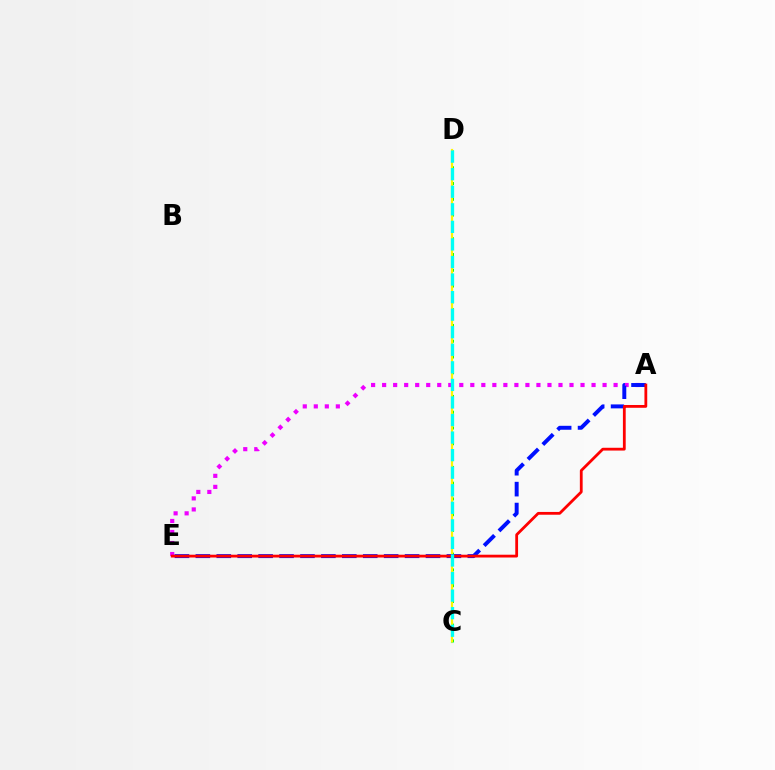{('C', 'D'): [{'color': '#08ff00', 'line_style': 'dotted', 'thickness': 2.14}, {'color': '#fcf500', 'line_style': 'solid', 'thickness': 1.57}, {'color': '#00fff6', 'line_style': 'dashed', 'thickness': 2.39}], ('A', 'E'): [{'color': '#ee00ff', 'line_style': 'dotted', 'thickness': 2.99}, {'color': '#0010ff', 'line_style': 'dashed', 'thickness': 2.84}, {'color': '#ff0000', 'line_style': 'solid', 'thickness': 2.01}]}